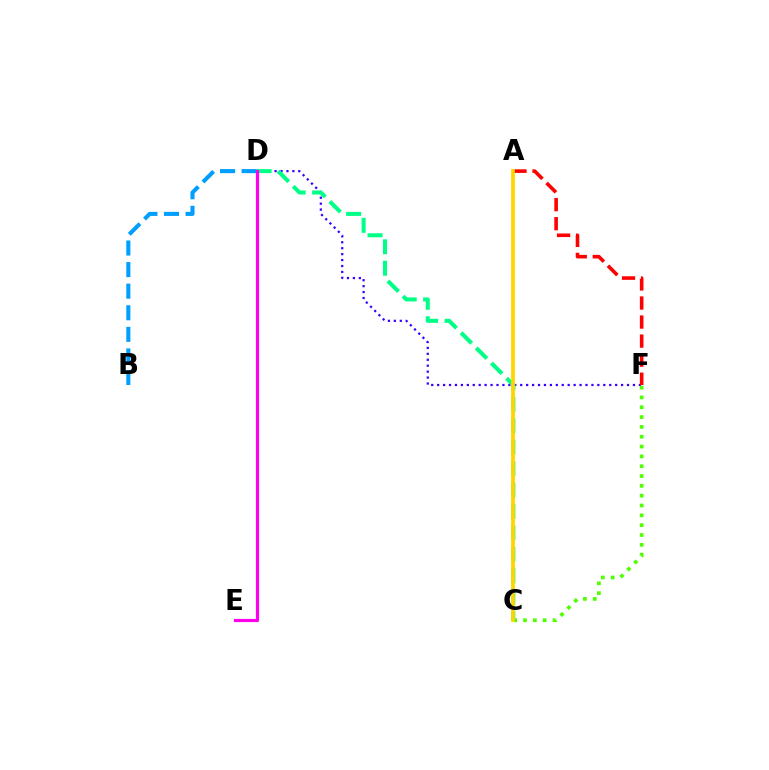{('B', 'D'): [{'color': '#009eff', 'line_style': 'dashed', 'thickness': 2.93}], ('D', 'F'): [{'color': '#3700ff', 'line_style': 'dotted', 'thickness': 1.61}], ('A', 'F'): [{'color': '#ff0000', 'line_style': 'dashed', 'thickness': 2.59}], ('C', 'F'): [{'color': '#4fff00', 'line_style': 'dotted', 'thickness': 2.67}], ('C', 'D'): [{'color': '#00ff86', 'line_style': 'dashed', 'thickness': 2.91}], ('D', 'E'): [{'color': '#ff00ed', 'line_style': 'solid', 'thickness': 2.29}], ('A', 'C'): [{'color': '#ffd500', 'line_style': 'solid', 'thickness': 2.69}]}